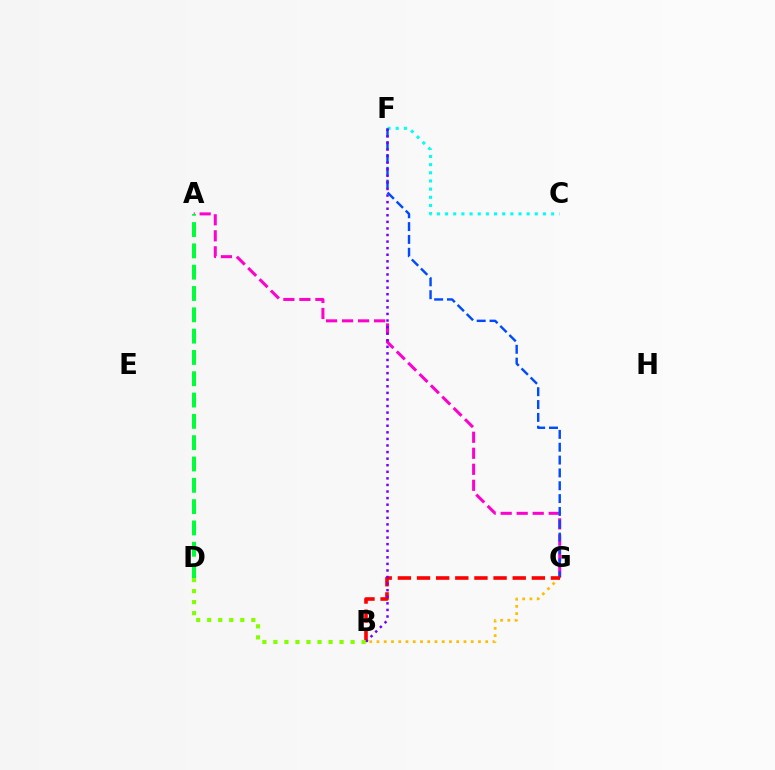{('A', 'G'): [{'color': '#ff00cf', 'line_style': 'dashed', 'thickness': 2.18}], ('B', 'G'): [{'color': '#ffbd00', 'line_style': 'dotted', 'thickness': 1.97}, {'color': '#ff0000', 'line_style': 'dashed', 'thickness': 2.6}], ('C', 'F'): [{'color': '#00fff6', 'line_style': 'dotted', 'thickness': 2.22}], ('A', 'D'): [{'color': '#00ff39', 'line_style': 'dashed', 'thickness': 2.9}], ('F', 'G'): [{'color': '#004bff', 'line_style': 'dashed', 'thickness': 1.74}], ('B', 'F'): [{'color': '#7200ff', 'line_style': 'dotted', 'thickness': 1.79}], ('B', 'D'): [{'color': '#84ff00', 'line_style': 'dotted', 'thickness': 3.0}]}